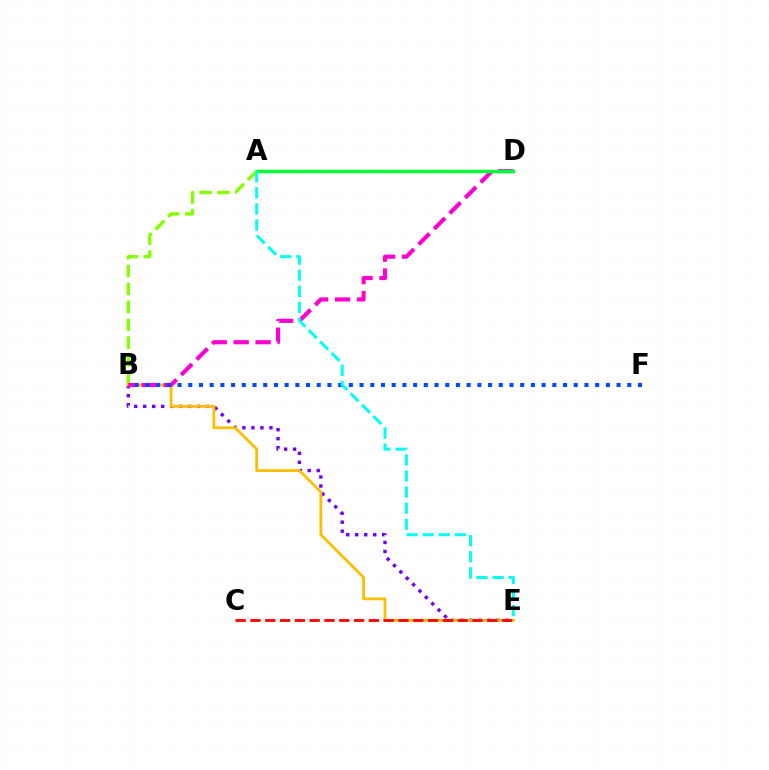{('A', 'B'): [{'color': '#84ff00', 'line_style': 'dashed', 'thickness': 2.43}], ('B', 'E'): [{'color': '#7200ff', 'line_style': 'dotted', 'thickness': 2.45}, {'color': '#ffbd00', 'line_style': 'solid', 'thickness': 1.99}], ('B', 'D'): [{'color': '#ff00cf', 'line_style': 'dashed', 'thickness': 2.98}], ('B', 'F'): [{'color': '#004bff', 'line_style': 'dotted', 'thickness': 2.91}], ('A', 'D'): [{'color': '#00ff39', 'line_style': 'solid', 'thickness': 2.51}], ('C', 'E'): [{'color': '#ff0000', 'line_style': 'dashed', 'thickness': 2.01}], ('A', 'E'): [{'color': '#00fff6', 'line_style': 'dashed', 'thickness': 2.19}]}